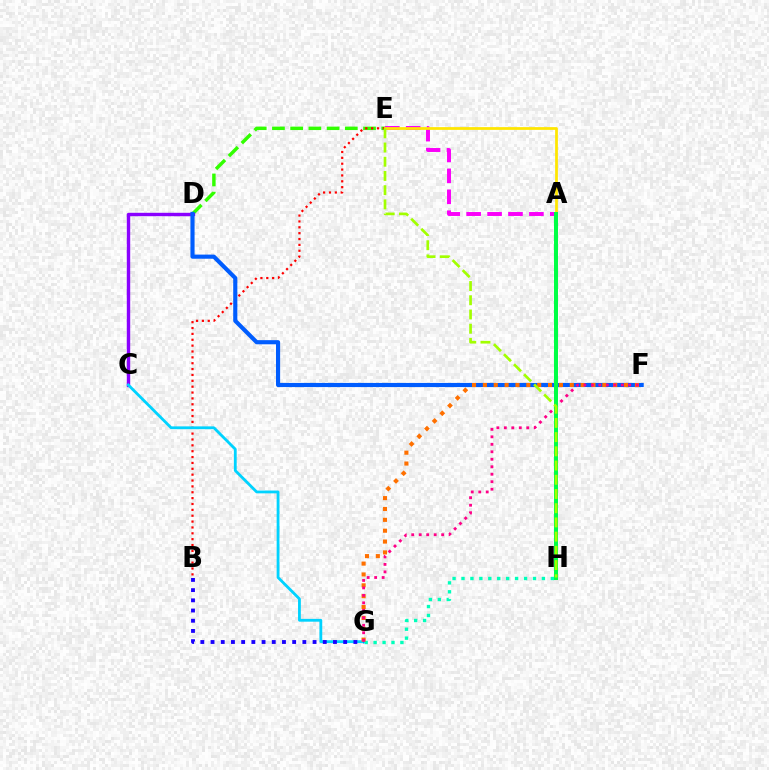{('G', 'H'): [{'color': '#00ffbb', 'line_style': 'dotted', 'thickness': 2.43}], ('D', 'E'): [{'color': '#31ff00', 'line_style': 'dashed', 'thickness': 2.48}], ('C', 'D'): [{'color': '#8a00ff', 'line_style': 'solid', 'thickness': 2.45}], ('A', 'E'): [{'color': '#fa00f9', 'line_style': 'dashed', 'thickness': 2.84}, {'color': '#ffe600', 'line_style': 'solid', 'thickness': 1.98}], ('B', 'E'): [{'color': '#ff0000', 'line_style': 'dotted', 'thickness': 1.59}], ('C', 'G'): [{'color': '#00d3ff', 'line_style': 'solid', 'thickness': 2.02}], ('B', 'G'): [{'color': '#1900ff', 'line_style': 'dotted', 'thickness': 2.77}], ('D', 'F'): [{'color': '#005dff', 'line_style': 'solid', 'thickness': 2.98}], ('F', 'G'): [{'color': '#ff7000', 'line_style': 'dotted', 'thickness': 2.95}, {'color': '#ff0088', 'line_style': 'dotted', 'thickness': 2.03}], ('A', 'H'): [{'color': '#00ff45', 'line_style': 'solid', 'thickness': 2.88}], ('E', 'H'): [{'color': '#a2ff00', 'line_style': 'dashed', 'thickness': 1.93}]}